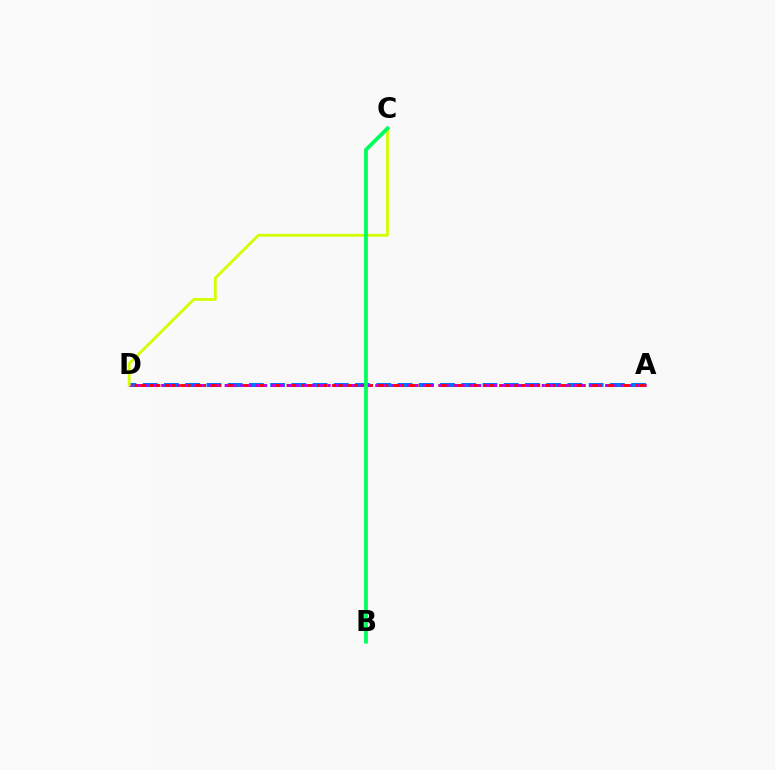{('A', 'D'): [{'color': '#0074ff', 'line_style': 'dashed', 'thickness': 2.88}, {'color': '#ff0000', 'line_style': 'dashed', 'thickness': 2.06}, {'color': '#b900ff', 'line_style': 'dotted', 'thickness': 2.15}], ('C', 'D'): [{'color': '#d1ff00', 'line_style': 'solid', 'thickness': 2.02}], ('B', 'C'): [{'color': '#00ff5c', 'line_style': 'solid', 'thickness': 2.72}]}